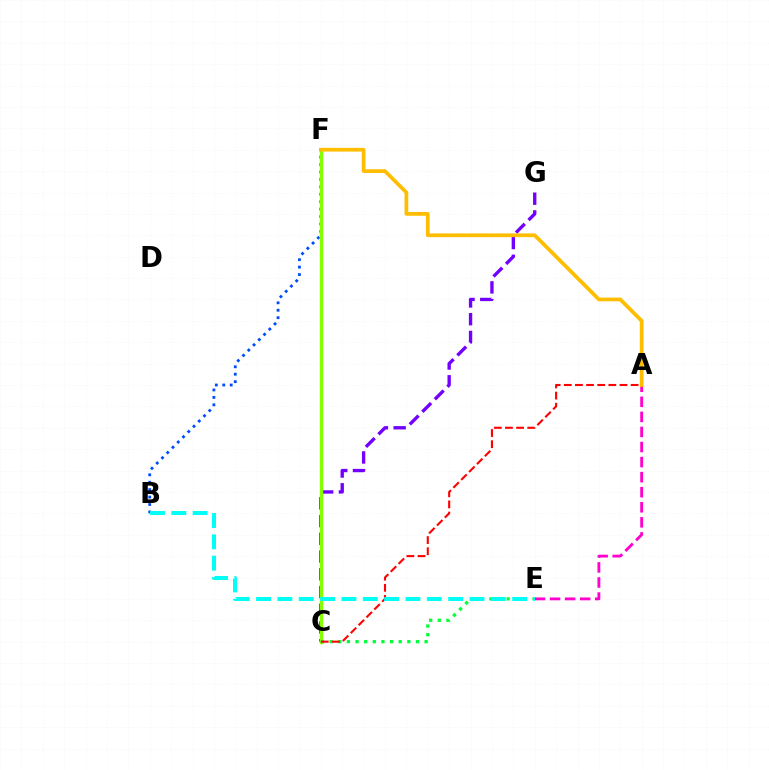{('B', 'F'): [{'color': '#004bff', 'line_style': 'dotted', 'thickness': 2.02}], ('A', 'E'): [{'color': '#ff00cf', 'line_style': 'dashed', 'thickness': 2.05}], ('C', 'G'): [{'color': '#7200ff', 'line_style': 'dashed', 'thickness': 2.41}], ('C', 'F'): [{'color': '#84ff00', 'line_style': 'solid', 'thickness': 2.44}], ('A', 'F'): [{'color': '#ffbd00', 'line_style': 'solid', 'thickness': 2.69}], ('C', 'E'): [{'color': '#00ff39', 'line_style': 'dotted', 'thickness': 2.35}], ('A', 'C'): [{'color': '#ff0000', 'line_style': 'dashed', 'thickness': 1.51}], ('B', 'E'): [{'color': '#00fff6', 'line_style': 'dashed', 'thickness': 2.9}]}